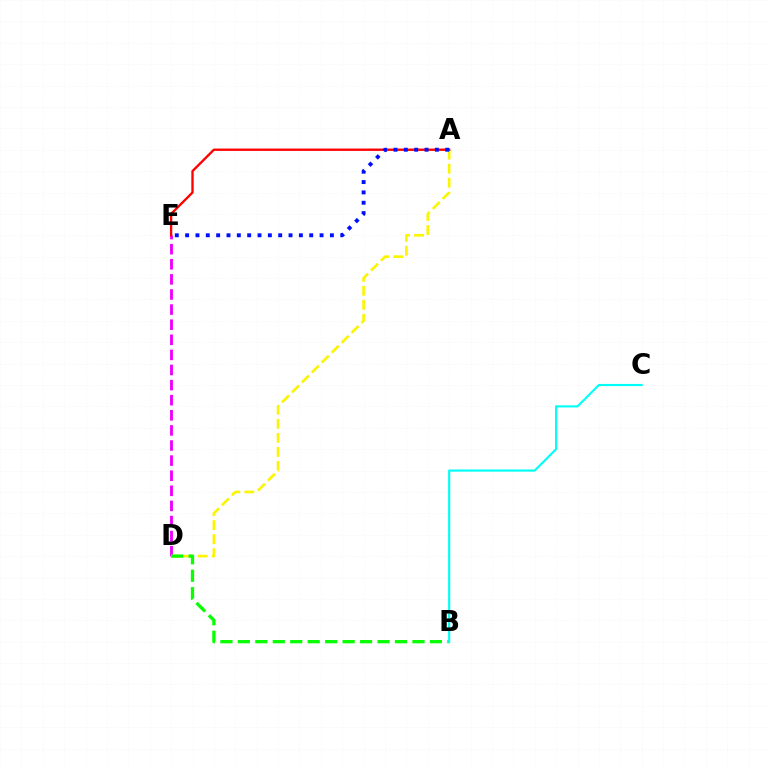{('D', 'E'): [{'color': '#ee00ff', 'line_style': 'dashed', 'thickness': 2.05}], ('A', 'D'): [{'color': '#fcf500', 'line_style': 'dashed', 'thickness': 1.91}], ('B', 'D'): [{'color': '#08ff00', 'line_style': 'dashed', 'thickness': 2.37}], ('A', 'E'): [{'color': '#ff0000', 'line_style': 'solid', 'thickness': 1.69}, {'color': '#0010ff', 'line_style': 'dotted', 'thickness': 2.81}], ('B', 'C'): [{'color': '#00fff6', 'line_style': 'solid', 'thickness': 1.55}]}